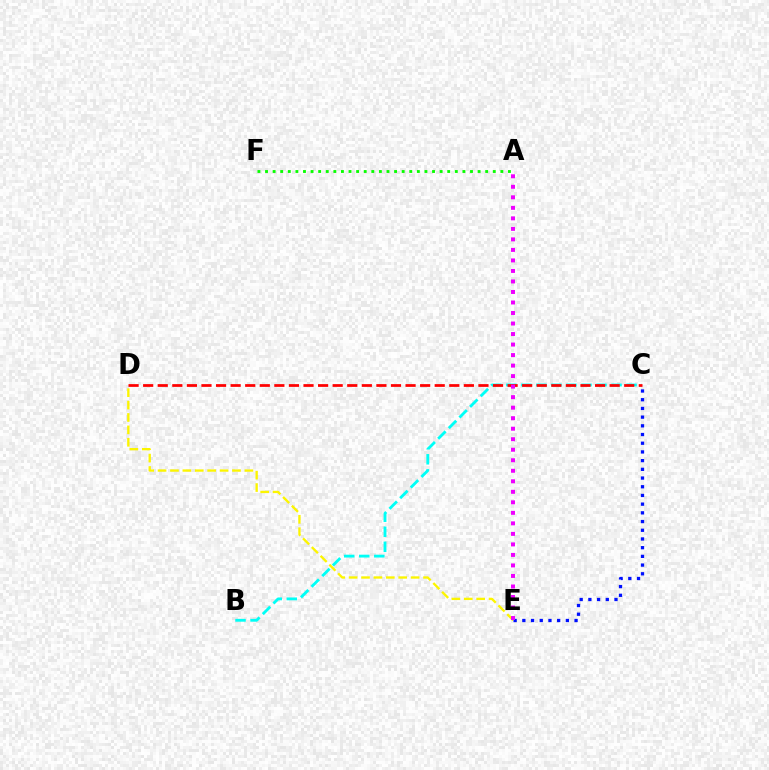{('D', 'E'): [{'color': '#fcf500', 'line_style': 'dashed', 'thickness': 1.68}], ('B', 'C'): [{'color': '#00fff6', 'line_style': 'dashed', 'thickness': 2.04}], ('C', 'D'): [{'color': '#ff0000', 'line_style': 'dashed', 'thickness': 1.98}], ('A', 'F'): [{'color': '#08ff00', 'line_style': 'dotted', 'thickness': 2.06}], ('C', 'E'): [{'color': '#0010ff', 'line_style': 'dotted', 'thickness': 2.36}], ('A', 'E'): [{'color': '#ee00ff', 'line_style': 'dotted', 'thickness': 2.86}]}